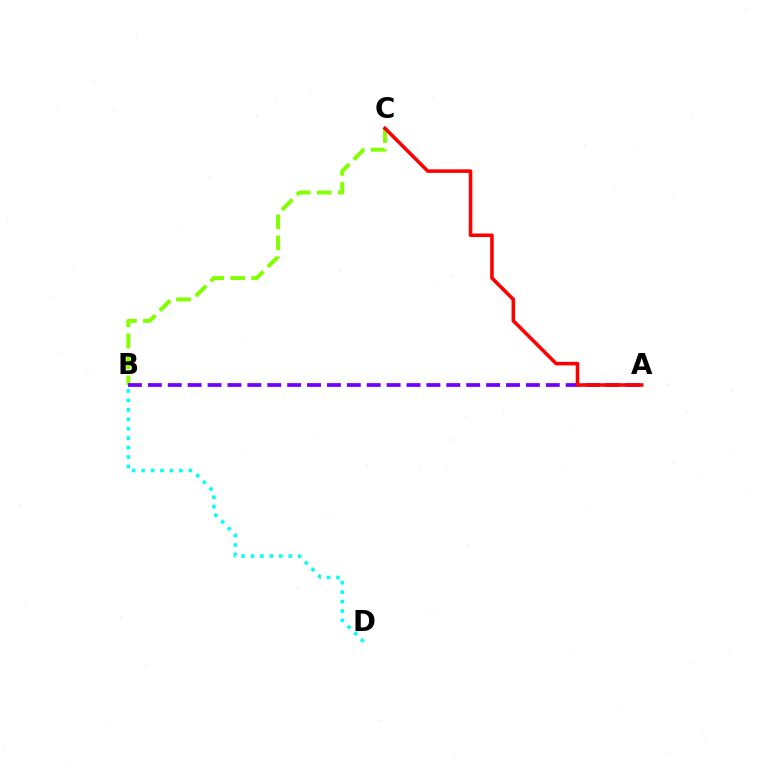{('B', 'C'): [{'color': '#84ff00', 'line_style': 'dashed', 'thickness': 2.85}], ('B', 'D'): [{'color': '#00fff6', 'line_style': 'dotted', 'thickness': 2.56}], ('A', 'B'): [{'color': '#7200ff', 'line_style': 'dashed', 'thickness': 2.7}], ('A', 'C'): [{'color': '#ff0000', 'line_style': 'solid', 'thickness': 2.56}]}